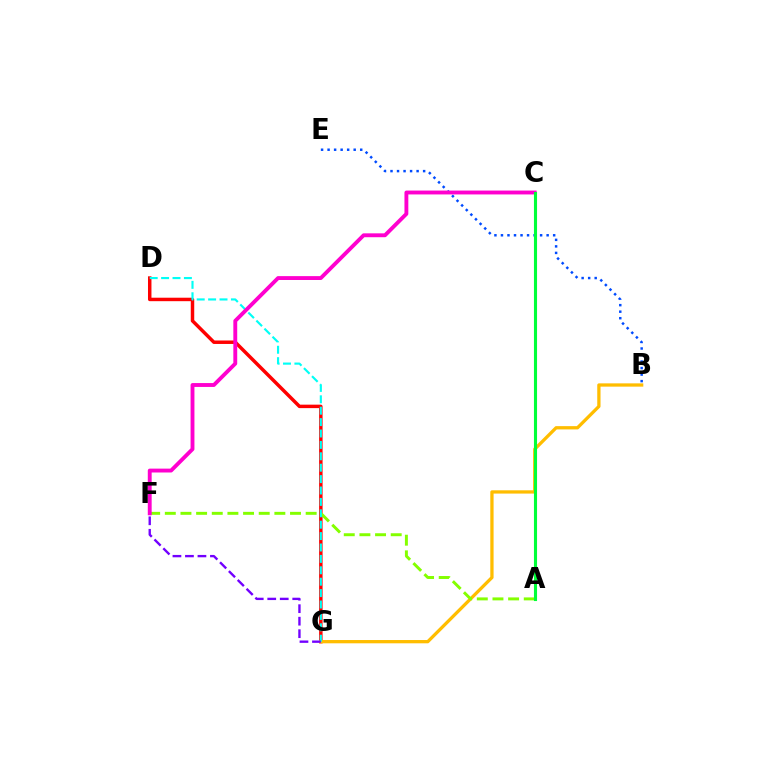{('D', 'G'): [{'color': '#ff0000', 'line_style': 'solid', 'thickness': 2.5}, {'color': '#00fff6', 'line_style': 'dashed', 'thickness': 1.55}], ('B', 'E'): [{'color': '#004bff', 'line_style': 'dotted', 'thickness': 1.77}], ('B', 'G'): [{'color': '#ffbd00', 'line_style': 'solid', 'thickness': 2.36}], ('A', 'F'): [{'color': '#84ff00', 'line_style': 'dashed', 'thickness': 2.13}], ('C', 'F'): [{'color': '#ff00cf', 'line_style': 'solid', 'thickness': 2.79}], ('A', 'C'): [{'color': '#00ff39', 'line_style': 'solid', 'thickness': 2.24}], ('F', 'G'): [{'color': '#7200ff', 'line_style': 'dashed', 'thickness': 1.7}]}